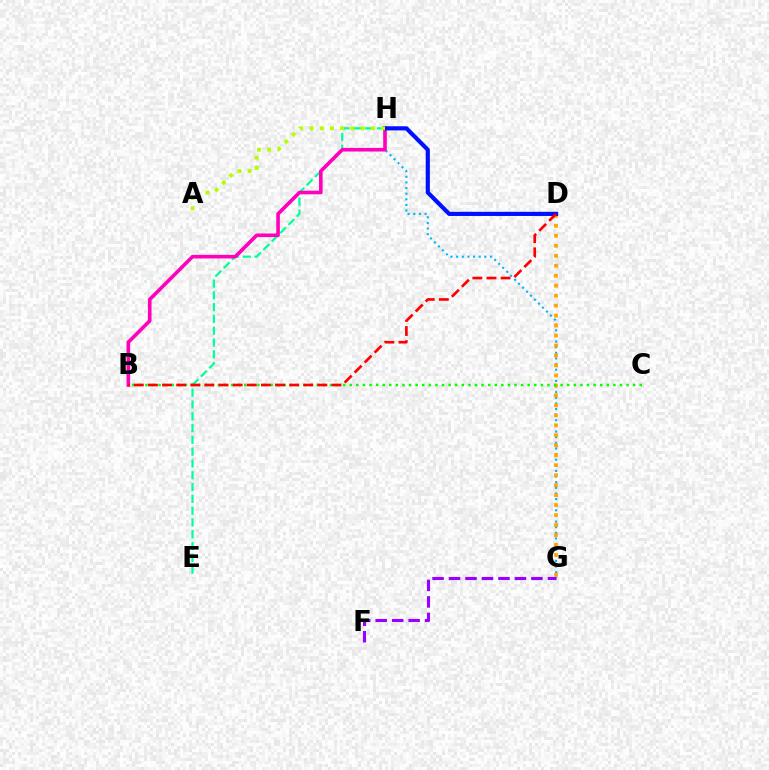{('G', 'H'): [{'color': '#00b5ff', 'line_style': 'dotted', 'thickness': 1.53}], ('E', 'H'): [{'color': '#00ff9d', 'line_style': 'dashed', 'thickness': 1.6}], ('B', 'H'): [{'color': '#ff00bd', 'line_style': 'solid', 'thickness': 2.6}], ('D', 'G'): [{'color': '#ffa500', 'line_style': 'dotted', 'thickness': 2.71}], ('B', 'C'): [{'color': '#08ff00', 'line_style': 'dotted', 'thickness': 1.79}], ('D', 'H'): [{'color': '#0010ff', 'line_style': 'solid', 'thickness': 2.99}], ('B', 'D'): [{'color': '#ff0000', 'line_style': 'dashed', 'thickness': 1.92}], ('A', 'H'): [{'color': '#b3ff00', 'line_style': 'dotted', 'thickness': 2.78}], ('F', 'G'): [{'color': '#9b00ff', 'line_style': 'dashed', 'thickness': 2.24}]}